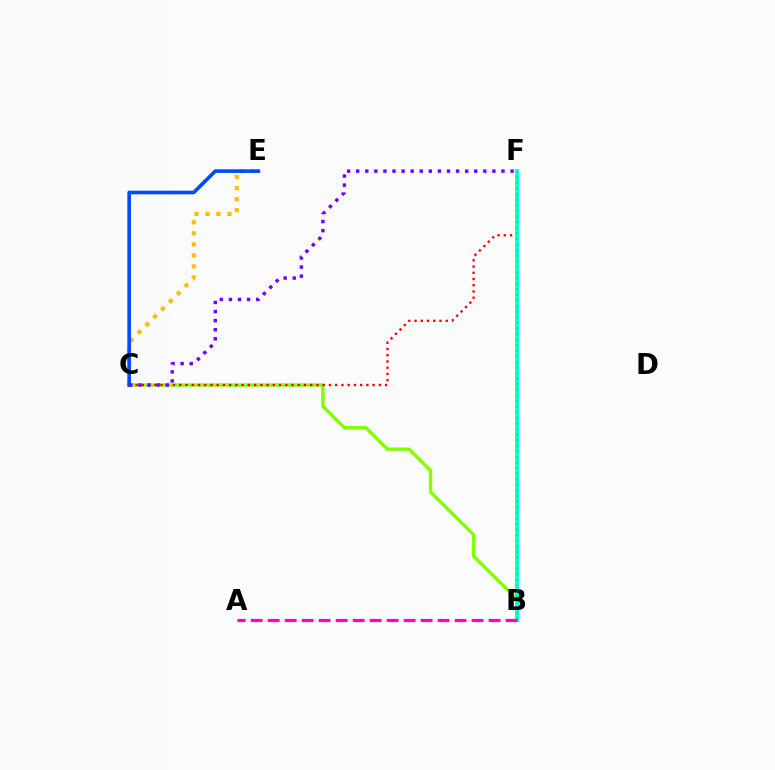{('C', 'E'): [{'color': '#ffbd00', 'line_style': 'dotted', 'thickness': 3.0}, {'color': '#004bff', 'line_style': 'solid', 'thickness': 2.61}], ('B', 'C'): [{'color': '#84ff00', 'line_style': 'solid', 'thickness': 2.44}], ('C', 'F'): [{'color': '#ff0000', 'line_style': 'dotted', 'thickness': 1.69}, {'color': '#7200ff', 'line_style': 'dotted', 'thickness': 2.47}], ('B', 'F'): [{'color': '#00fff6', 'line_style': 'solid', 'thickness': 2.83}, {'color': '#00ff39', 'line_style': 'dotted', 'thickness': 1.52}], ('A', 'B'): [{'color': '#ff00cf', 'line_style': 'dashed', 'thickness': 2.31}]}